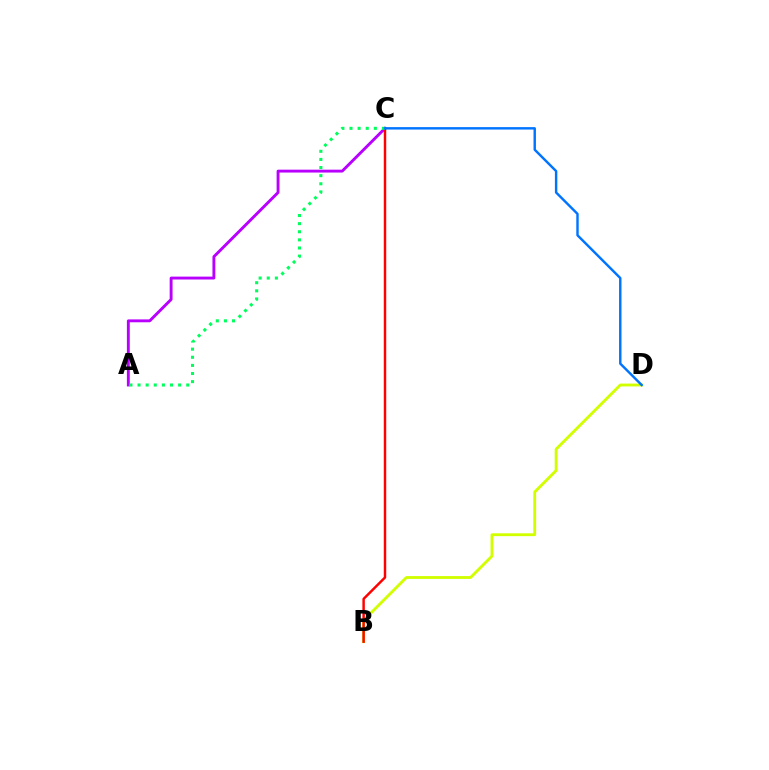{('A', 'C'): [{'color': '#b900ff', 'line_style': 'solid', 'thickness': 2.08}, {'color': '#00ff5c', 'line_style': 'dotted', 'thickness': 2.21}], ('B', 'D'): [{'color': '#d1ff00', 'line_style': 'solid', 'thickness': 2.05}], ('B', 'C'): [{'color': '#ff0000', 'line_style': 'solid', 'thickness': 1.77}], ('C', 'D'): [{'color': '#0074ff', 'line_style': 'solid', 'thickness': 1.75}]}